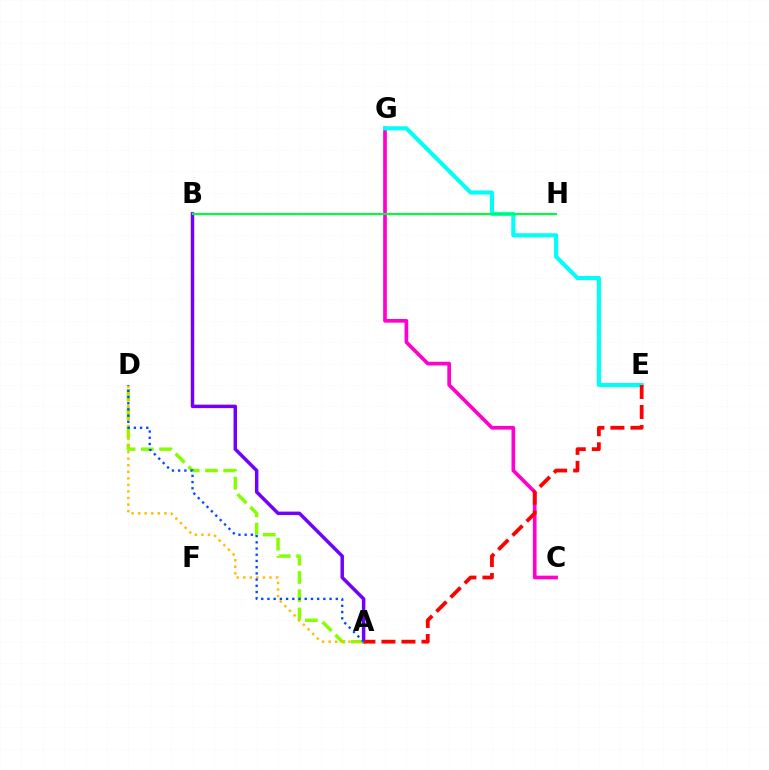{('C', 'G'): [{'color': '#ff00cf', 'line_style': 'solid', 'thickness': 2.65}], ('A', 'B'): [{'color': '#7200ff', 'line_style': 'solid', 'thickness': 2.5}], ('A', 'D'): [{'color': '#84ff00', 'line_style': 'dashed', 'thickness': 2.48}, {'color': '#ffbd00', 'line_style': 'dotted', 'thickness': 1.78}, {'color': '#004bff', 'line_style': 'dotted', 'thickness': 1.69}], ('E', 'G'): [{'color': '#00fff6', 'line_style': 'solid', 'thickness': 2.98}], ('A', 'E'): [{'color': '#ff0000', 'line_style': 'dashed', 'thickness': 2.72}], ('B', 'H'): [{'color': '#00ff39', 'line_style': 'solid', 'thickness': 1.52}]}